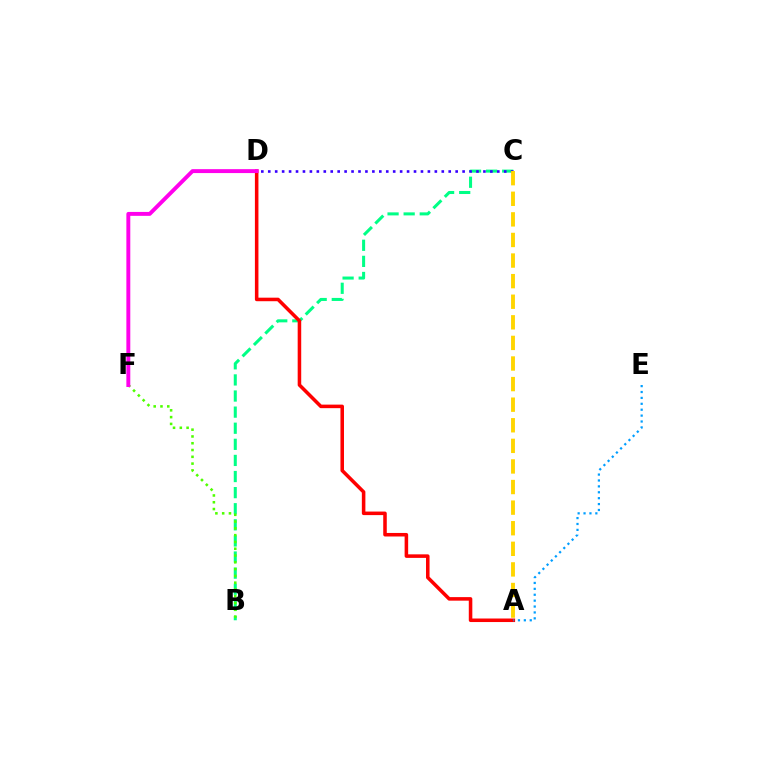{('B', 'C'): [{'color': '#00ff86', 'line_style': 'dashed', 'thickness': 2.19}], ('A', 'D'): [{'color': '#ff0000', 'line_style': 'solid', 'thickness': 2.55}], ('C', 'D'): [{'color': '#3700ff', 'line_style': 'dotted', 'thickness': 1.89}], ('A', 'E'): [{'color': '#009eff', 'line_style': 'dotted', 'thickness': 1.6}], ('A', 'C'): [{'color': '#ffd500', 'line_style': 'dashed', 'thickness': 2.8}], ('B', 'F'): [{'color': '#4fff00', 'line_style': 'dotted', 'thickness': 1.84}], ('D', 'F'): [{'color': '#ff00ed', 'line_style': 'solid', 'thickness': 2.82}]}